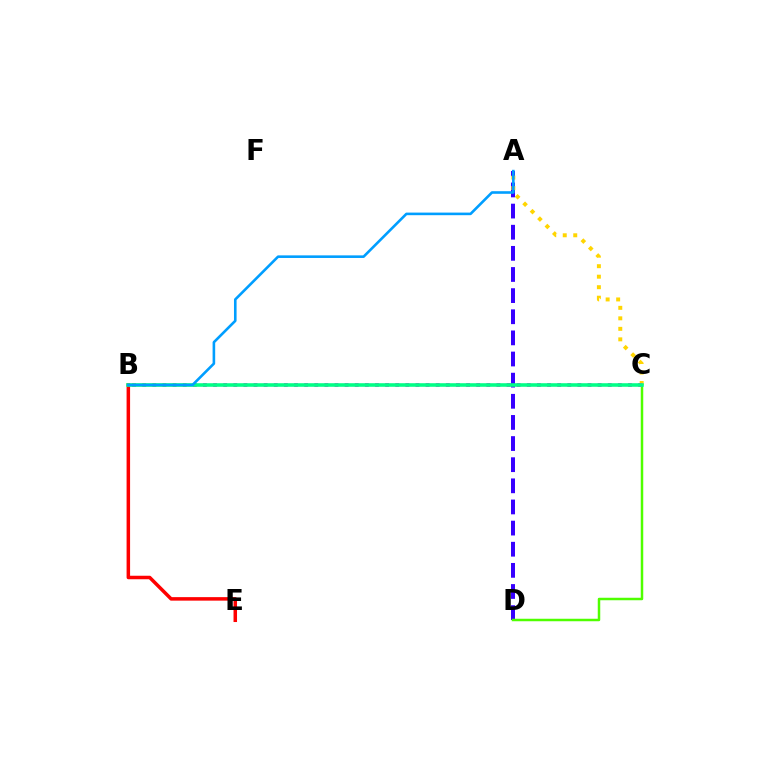{('B', 'E'): [{'color': '#ff0000', 'line_style': 'solid', 'thickness': 2.52}], ('A', 'D'): [{'color': '#3700ff', 'line_style': 'dashed', 'thickness': 2.87}], ('C', 'D'): [{'color': '#4fff00', 'line_style': 'solid', 'thickness': 1.8}], ('A', 'C'): [{'color': '#ffd500', 'line_style': 'dotted', 'thickness': 2.85}], ('B', 'C'): [{'color': '#ff00ed', 'line_style': 'dotted', 'thickness': 2.75}, {'color': '#00ff86', 'line_style': 'solid', 'thickness': 2.57}], ('A', 'B'): [{'color': '#009eff', 'line_style': 'solid', 'thickness': 1.87}]}